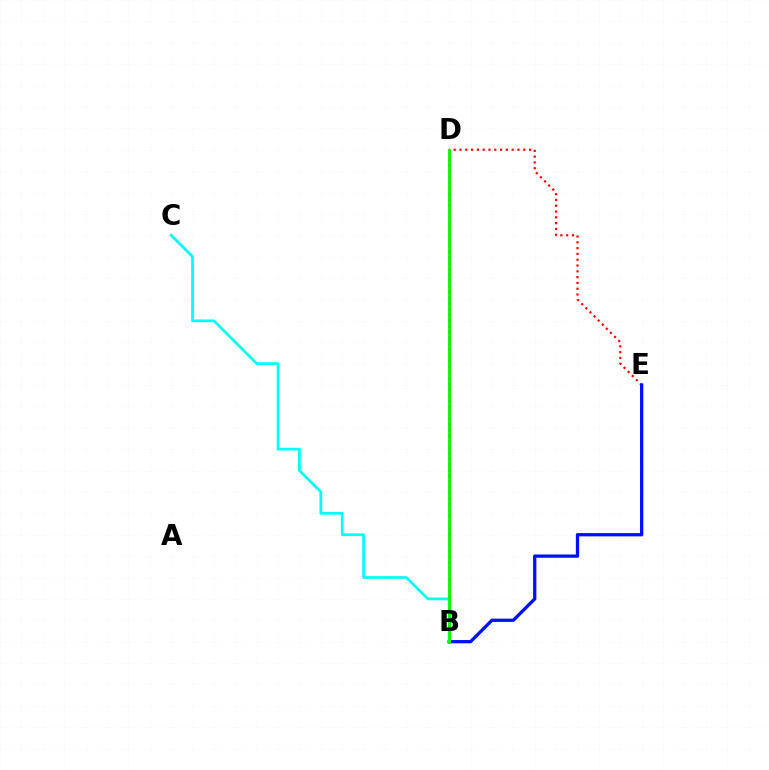{('D', 'E'): [{'color': '#ff0000', 'line_style': 'dotted', 'thickness': 1.58}], ('B', 'D'): [{'color': '#ee00ff', 'line_style': 'solid', 'thickness': 2.11}, {'color': '#fcf500', 'line_style': 'dotted', 'thickness': 1.56}, {'color': '#08ff00', 'line_style': 'solid', 'thickness': 2.05}], ('B', 'E'): [{'color': '#0010ff', 'line_style': 'solid', 'thickness': 2.36}], ('B', 'C'): [{'color': '#00fff6', 'line_style': 'solid', 'thickness': 1.97}]}